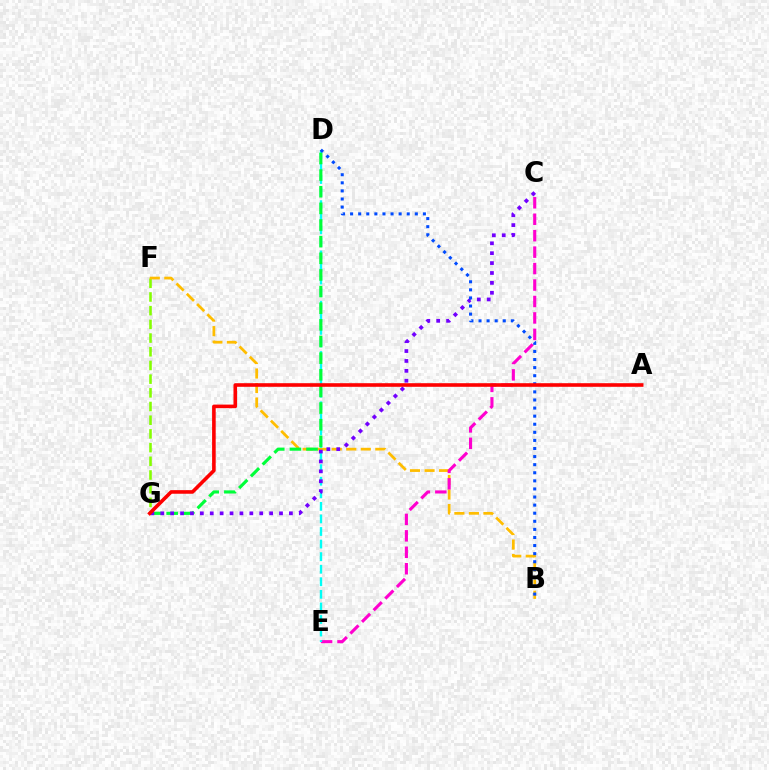{('F', 'G'): [{'color': '#84ff00', 'line_style': 'dashed', 'thickness': 1.86}], ('B', 'F'): [{'color': '#ffbd00', 'line_style': 'dashed', 'thickness': 1.97}], ('C', 'E'): [{'color': '#ff00cf', 'line_style': 'dashed', 'thickness': 2.23}], ('D', 'E'): [{'color': '#00fff6', 'line_style': 'dashed', 'thickness': 1.71}], ('D', 'G'): [{'color': '#00ff39', 'line_style': 'dashed', 'thickness': 2.26}], ('C', 'G'): [{'color': '#7200ff', 'line_style': 'dotted', 'thickness': 2.69}], ('B', 'D'): [{'color': '#004bff', 'line_style': 'dotted', 'thickness': 2.2}], ('A', 'G'): [{'color': '#ff0000', 'line_style': 'solid', 'thickness': 2.59}]}